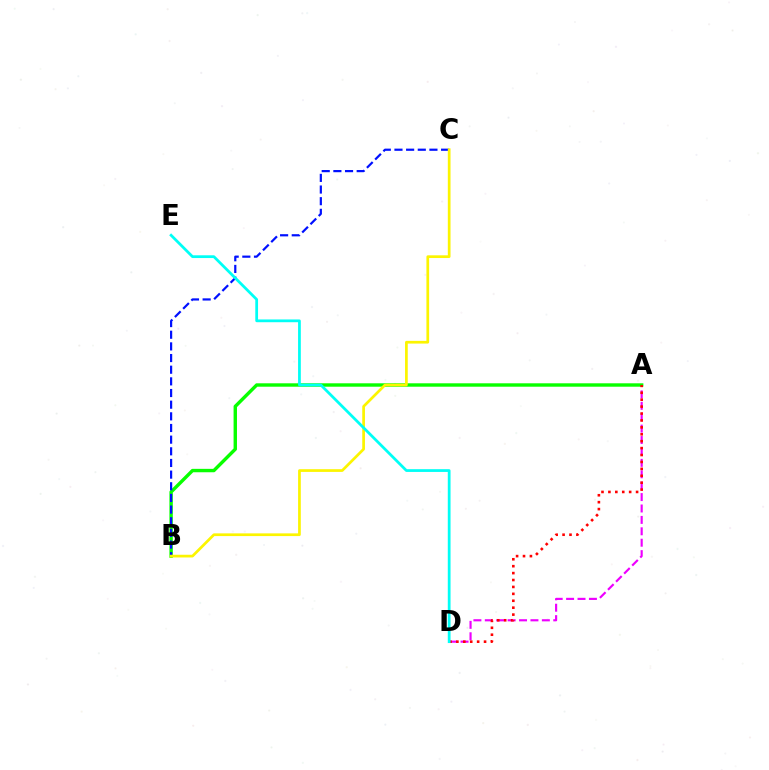{('A', 'D'): [{'color': '#ee00ff', 'line_style': 'dashed', 'thickness': 1.55}, {'color': '#ff0000', 'line_style': 'dotted', 'thickness': 1.88}], ('A', 'B'): [{'color': '#08ff00', 'line_style': 'solid', 'thickness': 2.45}], ('B', 'C'): [{'color': '#0010ff', 'line_style': 'dashed', 'thickness': 1.58}, {'color': '#fcf500', 'line_style': 'solid', 'thickness': 1.95}], ('D', 'E'): [{'color': '#00fff6', 'line_style': 'solid', 'thickness': 1.99}]}